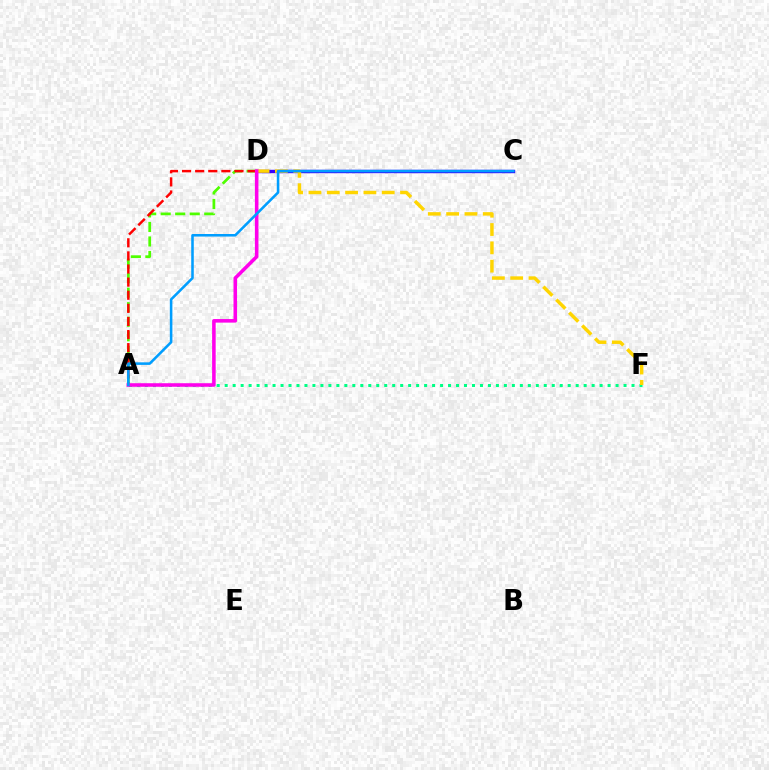{('C', 'D'): [{'color': '#3700ff', 'line_style': 'solid', 'thickness': 2.45}], ('A', 'D'): [{'color': '#4fff00', 'line_style': 'dashed', 'thickness': 1.97}, {'color': '#ff0000', 'line_style': 'dashed', 'thickness': 1.78}, {'color': '#ff00ed', 'line_style': 'solid', 'thickness': 2.56}], ('A', 'F'): [{'color': '#00ff86', 'line_style': 'dotted', 'thickness': 2.17}], ('D', 'F'): [{'color': '#ffd500', 'line_style': 'dashed', 'thickness': 2.49}], ('A', 'C'): [{'color': '#009eff', 'line_style': 'solid', 'thickness': 1.84}]}